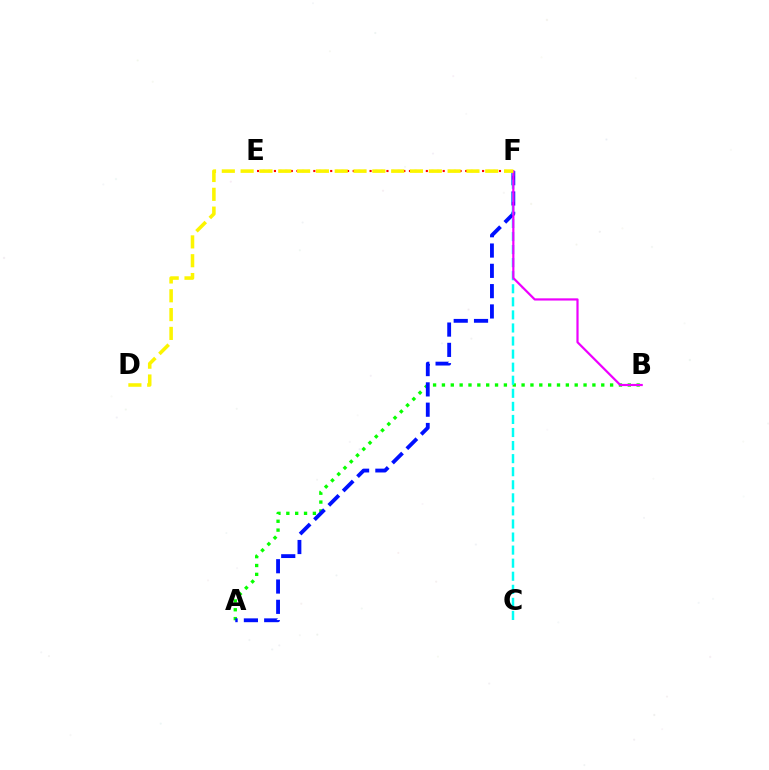{('A', 'B'): [{'color': '#08ff00', 'line_style': 'dotted', 'thickness': 2.4}], ('A', 'F'): [{'color': '#0010ff', 'line_style': 'dashed', 'thickness': 2.76}], ('C', 'F'): [{'color': '#00fff6', 'line_style': 'dashed', 'thickness': 1.78}], ('E', 'F'): [{'color': '#ff0000', 'line_style': 'dotted', 'thickness': 1.53}], ('B', 'F'): [{'color': '#ee00ff', 'line_style': 'solid', 'thickness': 1.59}], ('D', 'F'): [{'color': '#fcf500', 'line_style': 'dashed', 'thickness': 2.56}]}